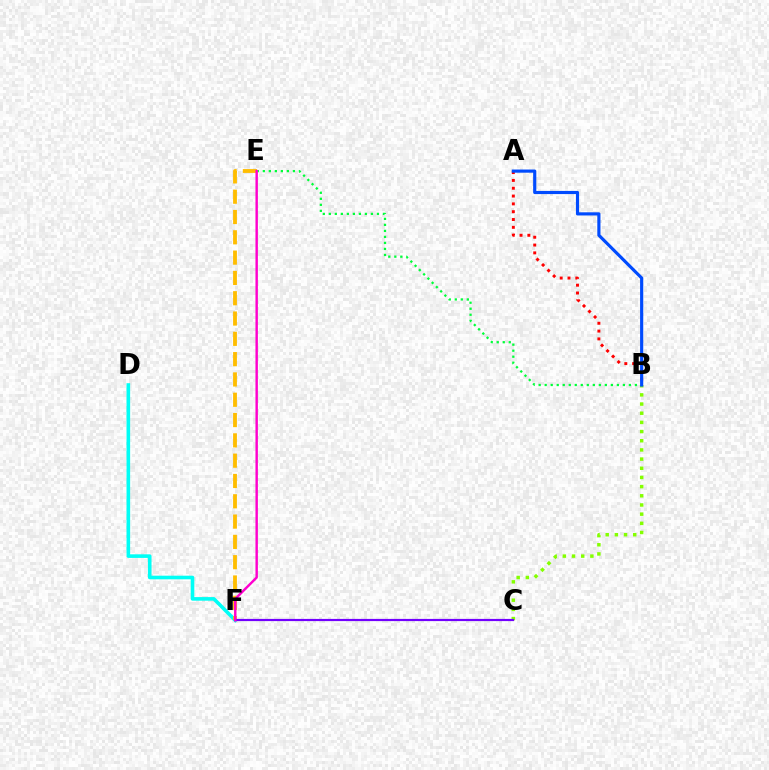{('A', 'B'): [{'color': '#ff0000', 'line_style': 'dotted', 'thickness': 2.12}, {'color': '#004bff', 'line_style': 'solid', 'thickness': 2.27}], ('B', 'E'): [{'color': '#00ff39', 'line_style': 'dotted', 'thickness': 1.63}], ('D', 'F'): [{'color': '#00fff6', 'line_style': 'solid', 'thickness': 2.59}], ('E', 'F'): [{'color': '#ffbd00', 'line_style': 'dashed', 'thickness': 2.76}, {'color': '#ff00cf', 'line_style': 'solid', 'thickness': 1.75}], ('B', 'C'): [{'color': '#84ff00', 'line_style': 'dotted', 'thickness': 2.49}], ('C', 'F'): [{'color': '#7200ff', 'line_style': 'solid', 'thickness': 1.57}]}